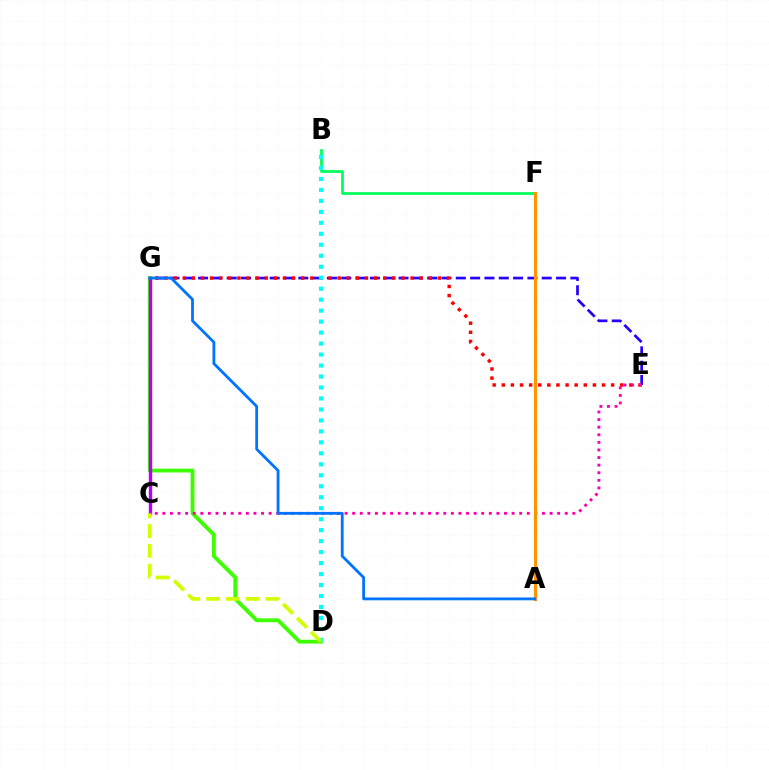{('E', 'G'): [{'color': '#2500ff', 'line_style': 'dashed', 'thickness': 1.95}, {'color': '#ff0000', 'line_style': 'dotted', 'thickness': 2.48}], ('D', 'G'): [{'color': '#3dff00', 'line_style': 'solid', 'thickness': 2.76}], ('C', 'E'): [{'color': '#ff00ac', 'line_style': 'dotted', 'thickness': 2.06}], ('B', 'F'): [{'color': '#00ff5c', 'line_style': 'solid', 'thickness': 1.98}], ('C', 'G'): [{'color': '#b900ff', 'line_style': 'solid', 'thickness': 2.44}], ('B', 'D'): [{'color': '#00fff6', 'line_style': 'dotted', 'thickness': 2.98}], ('C', 'D'): [{'color': '#d1ff00', 'line_style': 'dashed', 'thickness': 2.69}], ('A', 'F'): [{'color': '#ff9400', 'line_style': 'solid', 'thickness': 2.26}], ('A', 'G'): [{'color': '#0074ff', 'line_style': 'solid', 'thickness': 2.02}]}